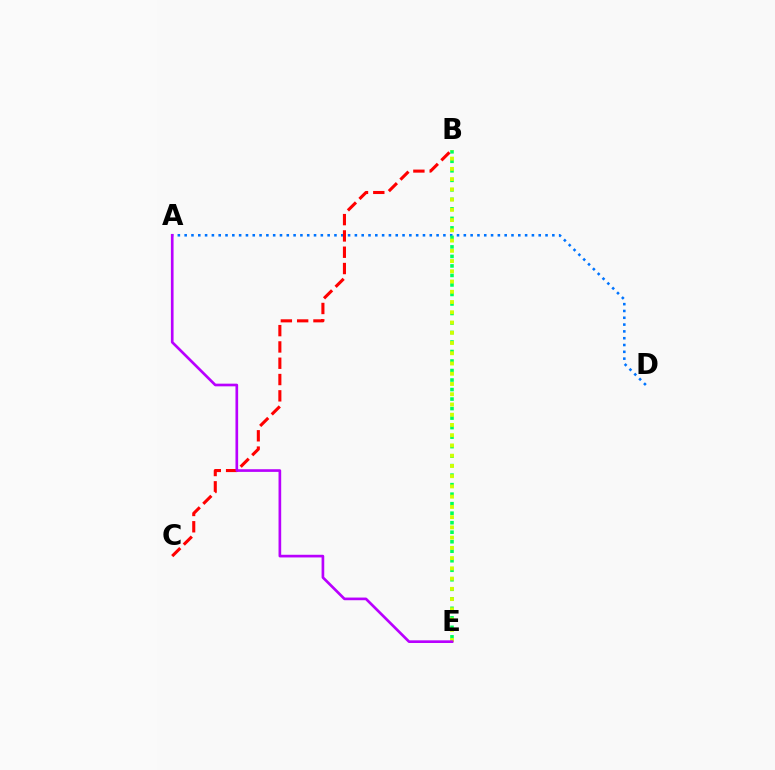{('A', 'D'): [{'color': '#0074ff', 'line_style': 'dotted', 'thickness': 1.85}], ('B', 'E'): [{'color': '#00ff5c', 'line_style': 'dotted', 'thickness': 2.58}, {'color': '#d1ff00', 'line_style': 'dotted', 'thickness': 2.78}], ('B', 'C'): [{'color': '#ff0000', 'line_style': 'dashed', 'thickness': 2.21}], ('A', 'E'): [{'color': '#b900ff', 'line_style': 'solid', 'thickness': 1.92}]}